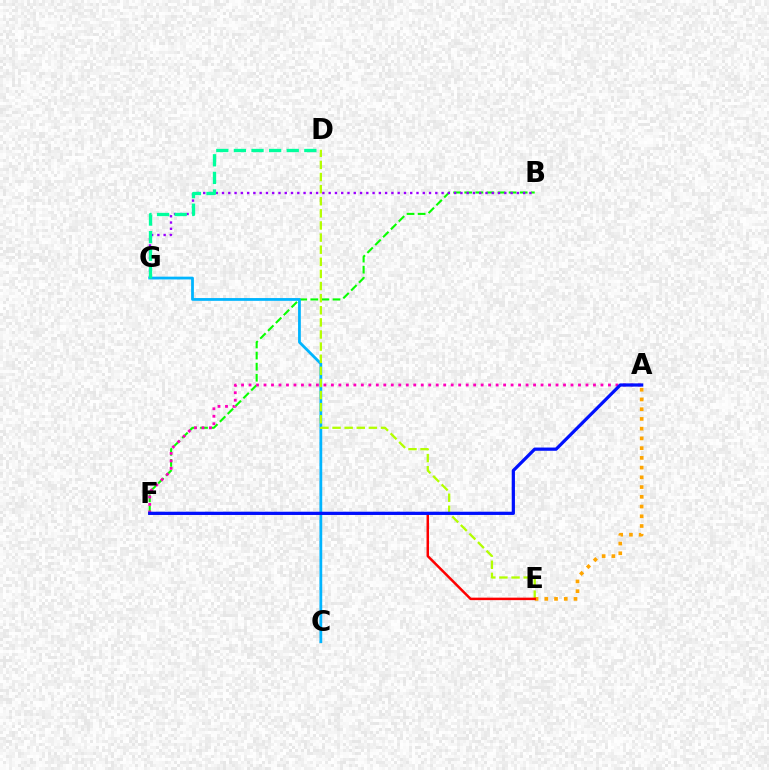{('B', 'F'): [{'color': '#08ff00', 'line_style': 'dashed', 'thickness': 1.51}], ('B', 'G'): [{'color': '#9b00ff', 'line_style': 'dotted', 'thickness': 1.7}], ('A', 'F'): [{'color': '#ff00bd', 'line_style': 'dotted', 'thickness': 2.03}, {'color': '#0010ff', 'line_style': 'solid', 'thickness': 2.33}], ('C', 'G'): [{'color': '#00b5ff', 'line_style': 'solid', 'thickness': 2.0}], ('D', 'E'): [{'color': '#b3ff00', 'line_style': 'dashed', 'thickness': 1.65}], ('A', 'E'): [{'color': '#ffa500', 'line_style': 'dotted', 'thickness': 2.64}], ('D', 'G'): [{'color': '#00ff9d', 'line_style': 'dashed', 'thickness': 2.39}], ('E', 'F'): [{'color': '#ff0000', 'line_style': 'solid', 'thickness': 1.79}]}